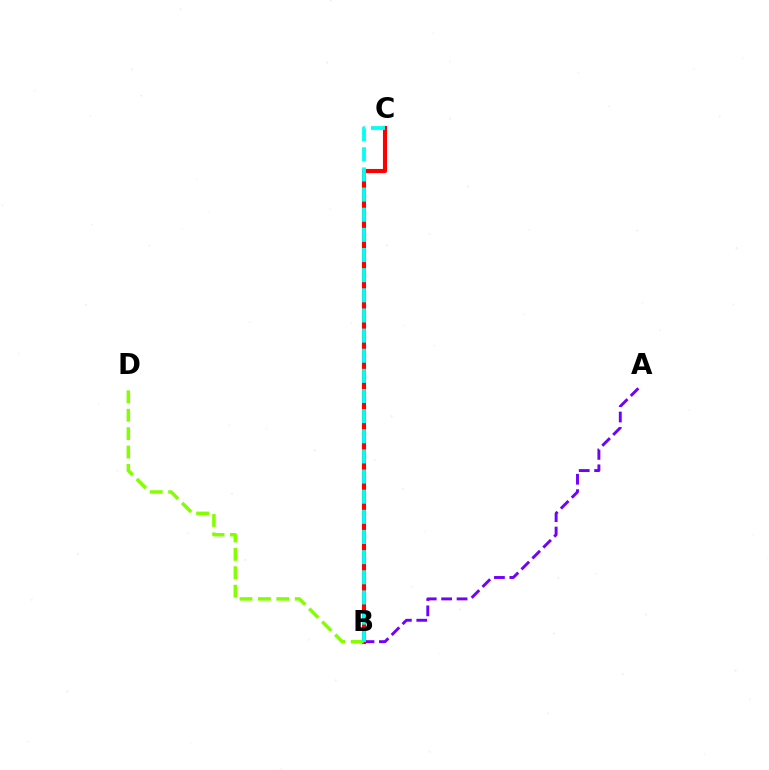{('A', 'B'): [{'color': '#7200ff', 'line_style': 'dashed', 'thickness': 2.09}], ('B', 'C'): [{'color': '#ff0000', 'line_style': 'solid', 'thickness': 2.95}, {'color': '#00fff6', 'line_style': 'dashed', 'thickness': 2.74}], ('B', 'D'): [{'color': '#84ff00', 'line_style': 'dashed', 'thickness': 2.5}]}